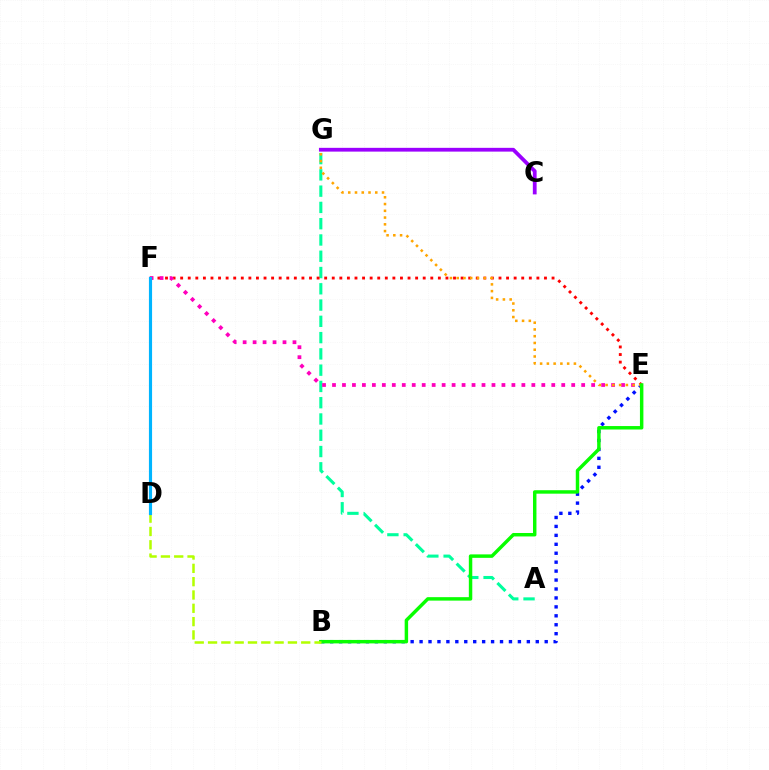{('A', 'G'): [{'color': '#00ff9d', 'line_style': 'dashed', 'thickness': 2.21}], ('E', 'F'): [{'color': '#ff0000', 'line_style': 'dotted', 'thickness': 2.06}, {'color': '#ff00bd', 'line_style': 'dotted', 'thickness': 2.71}], ('B', 'E'): [{'color': '#0010ff', 'line_style': 'dotted', 'thickness': 2.43}, {'color': '#08ff00', 'line_style': 'solid', 'thickness': 2.49}], ('E', 'G'): [{'color': '#ffa500', 'line_style': 'dotted', 'thickness': 1.84}], ('C', 'G'): [{'color': '#9b00ff', 'line_style': 'solid', 'thickness': 2.72}], ('B', 'D'): [{'color': '#b3ff00', 'line_style': 'dashed', 'thickness': 1.81}], ('D', 'F'): [{'color': '#00b5ff', 'line_style': 'solid', 'thickness': 2.27}]}